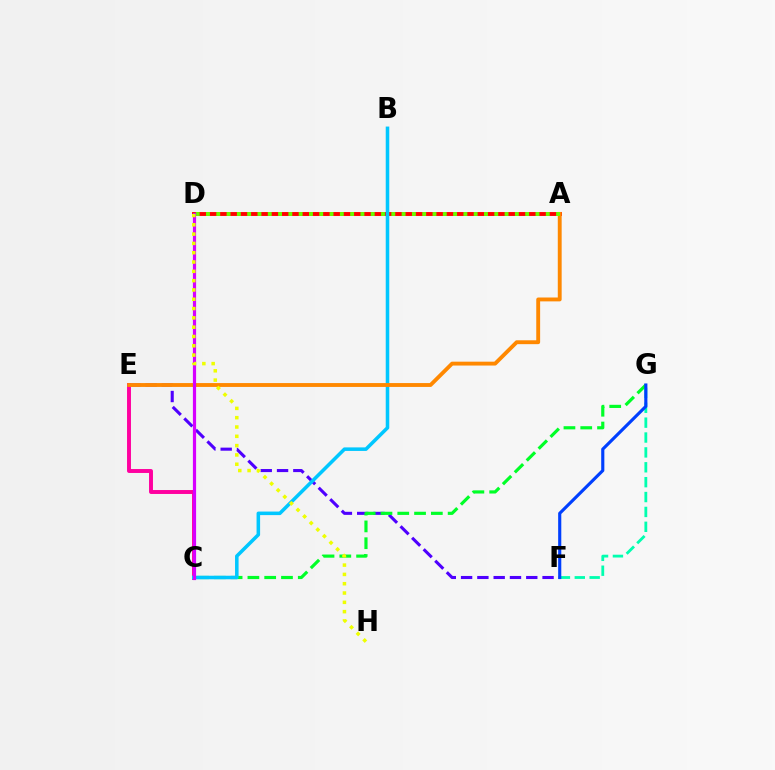{('E', 'F'): [{'color': '#4f00ff', 'line_style': 'dashed', 'thickness': 2.21}], ('F', 'G'): [{'color': '#00ffaf', 'line_style': 'dashed', 'thickness': 2.02}, {'color': '#003fff', 'line_style': 'solid', 'thickness': 2.26}], ('C', 'G'): [{'color': '#00ff27', 'line_style': 'dashed', 'thickness': 2.28}], ('C', 'E'): [{'color': '#ff00a0', 'line_style': 'solid', 'thickness': 2.83}], ('A', 'D'): [{'color': '#ff0000', 'line_style': 'solid', 'thickness': 2.81}, {'color': '#66ff00', 'line_style': 'dotted', 'thickness': 2.8}], ('B', 'C'): [{'color': '#00c7ff', 'line_style': 'solid', 'thickness': 2.55}], ('A', 'E'): [{'color': '#ff8800', 'line_style': 'solid', 'thickness': 2.79}], ('C', 'D'): [{'color': '#d600ff', 'line_style': 'solid', 'thickness': 2.3}], ('D', 'H'): [{'color': '#eeff00', 'line_style': 'dotted', 'thickness': 2.53}]}